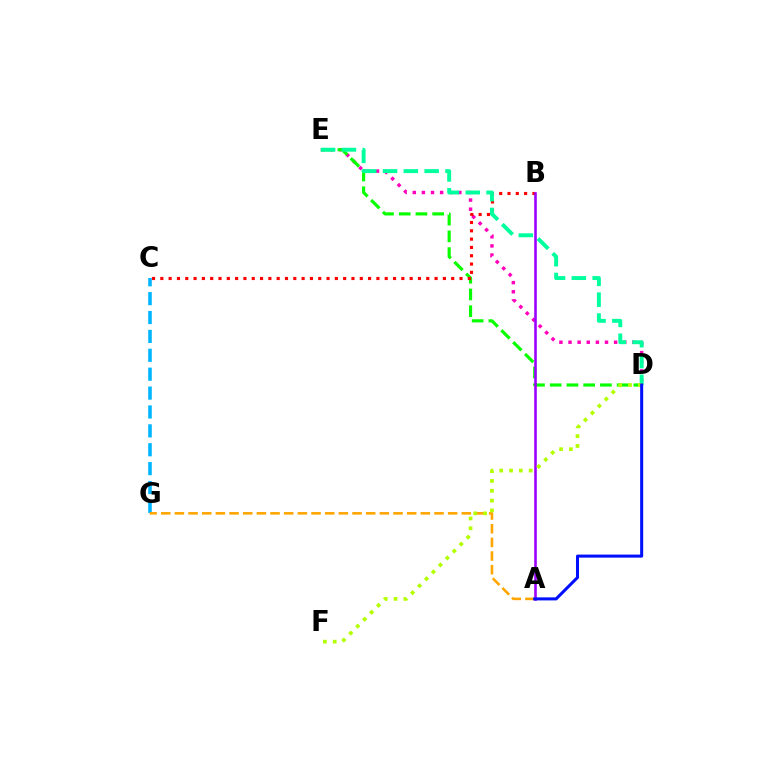{('D', 'E'): [{'color': '#ff00bd', 'line_style': 'dotted', 'thickness': 2.48}, {'color': '#08ff00', 'line_style': 'dashed', 'thickness': 2.27}, {'color': '#00ff9d', 'line_style': 'dashed', 'thickness': 2.83}], ('C', 'G'): [{'color': '#00b5ff', 'line_style': 'dashed', 'thickness': 2.57}], ('B', 'C'): [{'color': '#ff0000', 'line_style': 'dotted', 'thickness': 2.26}], ('A', 'B'): [{'color': '#9b00ff', 'line_style': 'solid', 'thickness': 1.86}], ('A', 'G'): [{'color': '#ffa500', 'line_style': 'dashed', 'thickness': 1.86}], ('D', 'F'): [{'color': '#b3ff00', 'line_style': 'dotted', 'thickness': 2.67}], ('A', 'D'): [{'color': '#0010ff', 'line_style': 'solid', 'thickness': 2.19}]}